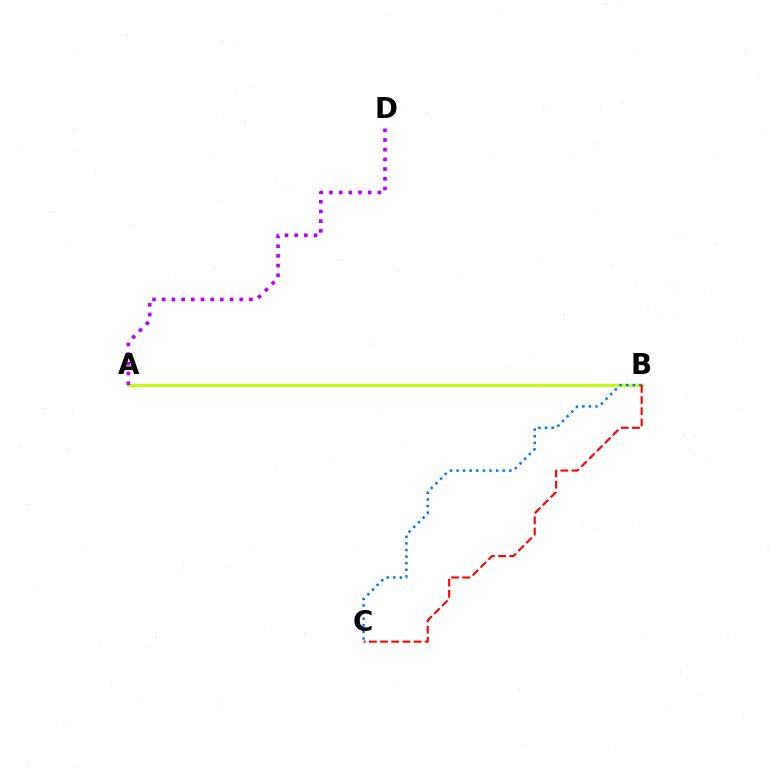{('A', 'B'): [{'color': '#00ff5c', 'line_style': 'solid', 'thickness': 2.0}, {'color': '#d1ff00', 'line_style': 'solid', 'thickness': 1.95}], ('B', 'C'): [{'color': '#0074ff', 'line_style': 'dotted', 'thickness': 1.79}, {'color': '#ff0000', 'line_style': 'dashed', 'thickness': 1.52}], ('A', 'D'): [{'color': '#b900ff', 'line_style': 'dotted', 'thickness': 2.63}]}